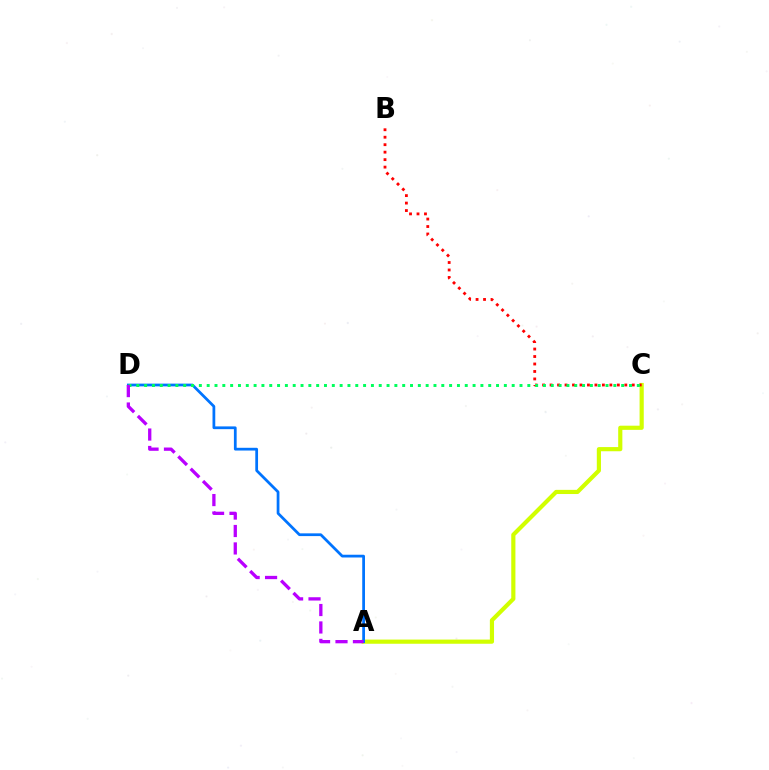{('A', 'C'): [{'color': '#d1ff00', 'line_style': 'solid', 'thickness': 3.0}], ('B', 'C'): [{'color': '#ff0000', 'line_style': 'dotted', 'thickness': 2.03}], ('A', 'D'): [{'color': '#0074ff', 'line_style': 'solid', 'thickness': 1.98}, {'color': '#b900ff', 'line_style': 'dashed', 'thickness': 2.37}], ('C', 'D'): [{'color': '#00ff5c', 'line_style': 'dotted', 'thickness': 2.12}]}